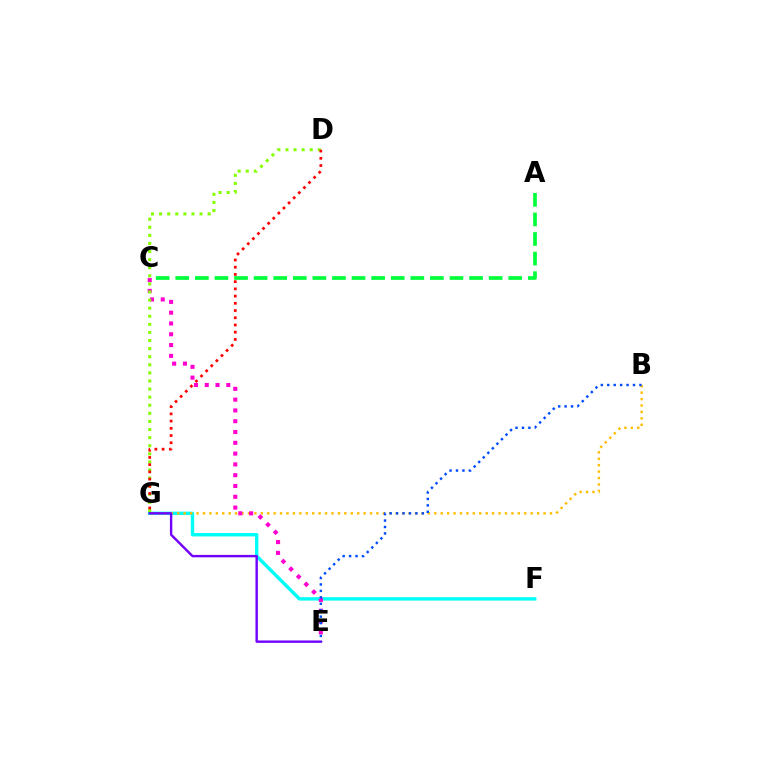{('A', 'C'): [{'color': '#00ff39', 'line_style': 'dashed', 'thickness': 2.66}], ('F', 'G'): [{'color': '#00fff6', 'line_style': 'solid', 'thickness': 2.44}], ('B', 'G'): [{'color': '#ffbd00', 'line_style': 'dotted', 'thickness': 1.75}], ('C', 'E'): [{'color': '#ff00cf', 'line_style': 'dotted', 'thickness': 2.93}], ('D', 'G'): [{'color': '#84ff00', 'line_style': 'dotted', 'thickness': 2.2}, {'color': '#ff0000', 'line_style': 'dotted', 'thickness': 1.96}], ('E', 'G'): [{'color': '#7200ff', 'line_style': 'solid', 'thickness': 1.72}], ('B', 'E'): [{'color': '#004bff', 'line_style': 'dotted', 'thickness': 1.75}]}